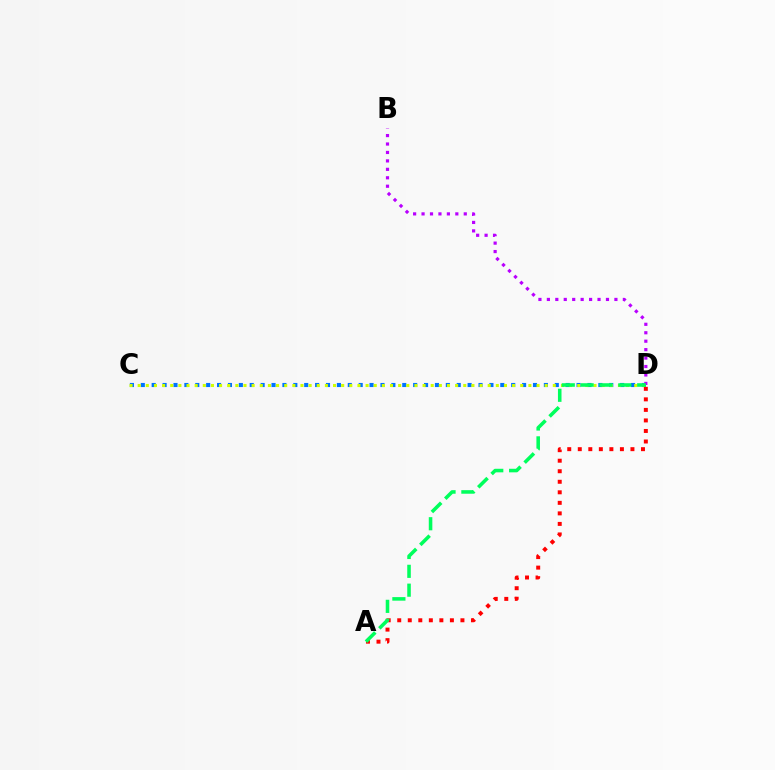{('C', 'D'): [{'color': '#0074ff', 'line_style': 'dotted', 'thickness': 2.96}, {'color': '#d1ff00', 'line_style': 'dotted', 'thickness': 2.21}], ('B', 'D'): [{'color': '#b900ff', 'line_style': 'dotted', 'thickness': 2.29}], ('A', 'D'): [{'color': '#ff0000', 'line_style': 'dotted', 'thickness': 2.86}, {'color': '#00ff5c', 'line_style': 'dashed', 'thickness': 2.56}]}